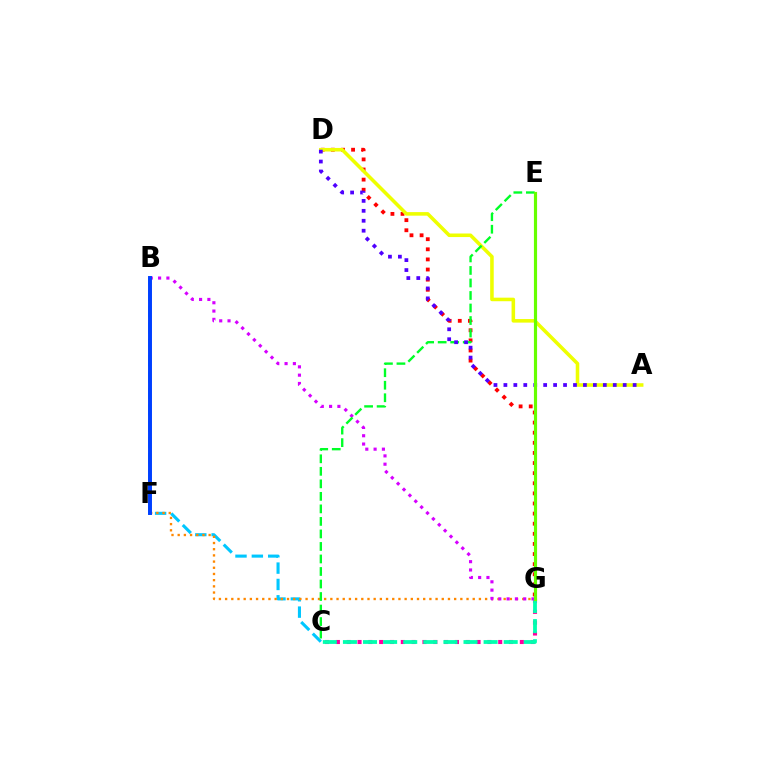{('B', 'C'): [{'color': '#00c7ff', 'line_style': 'dashed', 'thickness': 2.22}], ('C', 'G'): [{'color': '#ff00a0', 'line_style': 'dotted', 'thickness': 2.94}, {'color': '#00ffaf', 'line_style': 'dashed', 'thickness': 2.73}], ('F', 'G'): [{'color': '#ff8800', 'line_style': 'dotted', 'thickness': 1.68}], ('D', 'G'): [{'color': '#ff0000', 'line_style': 'dotted', 'thickness': 2.75}], ('B', 'G'): [{'color': '#d600ff', 'line_style': 'dotted', 'thickness': 2.26}], ('A', 'D'): [{'color': '#eeff00', 'line_style': 'solid', 'thickness': 2.56}, {'color': '#4f00ff', 'line_style': 'dotted', 'thickness': 2.7}], ('C', 'E'): [{'color': '#00ff27', 'line_style': 'dashed', 'thickness': 1.7}], ('B', 'F'): [{'color': '#003fff', 'line_style': 'solid', 'thickness': 2.83}], ('E', 'G'): [{'color': '#66ff00', 'line_style': 'solid', 'thickness': 2.27}]}